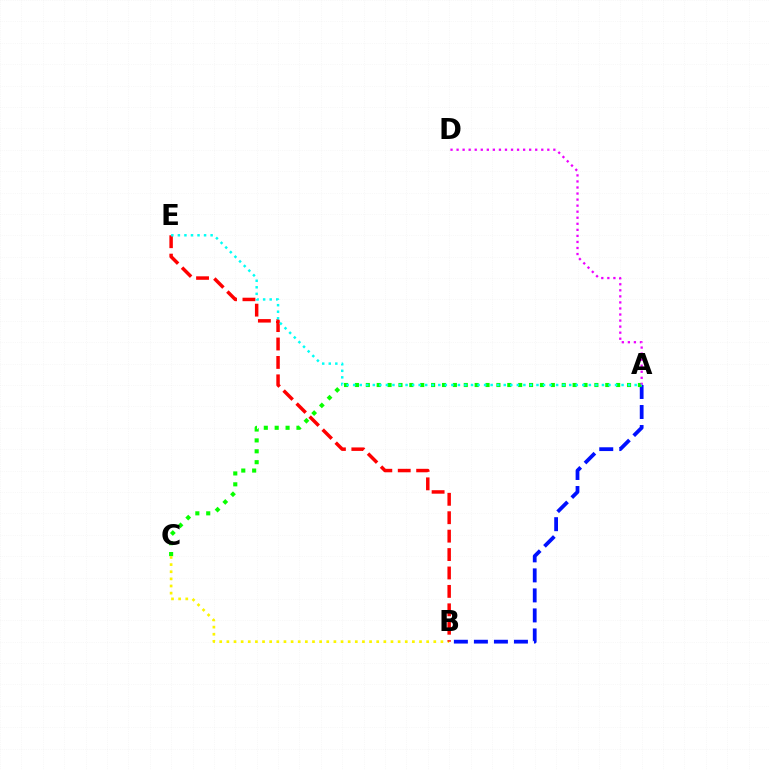{('A', 'B'): [{'color': '#0010ff', 'line_style': 'dashed', 'thickness': 2.72}], ('A', 'C'): [{'color': '#08ff00', 'line_style': 'dotted', 'thickness': 2.96}], ('A', 'D'): [{'color': '#ee00ff', 'line_style': 'dotted', 'thickness': 1.64}], ('B', 'C'): [{'color': '#fcf500', 'line_style': 'dotted', 'thickness': 1.94}], ('B', 'E'): [{'color': '#ff0000', 'line_style': 'dashed', 'thickness': 2.5}], ('A', 'E'): [{'color': '#00fff6', 'line_style': 'dotted', 'thickness': 1.78}]}